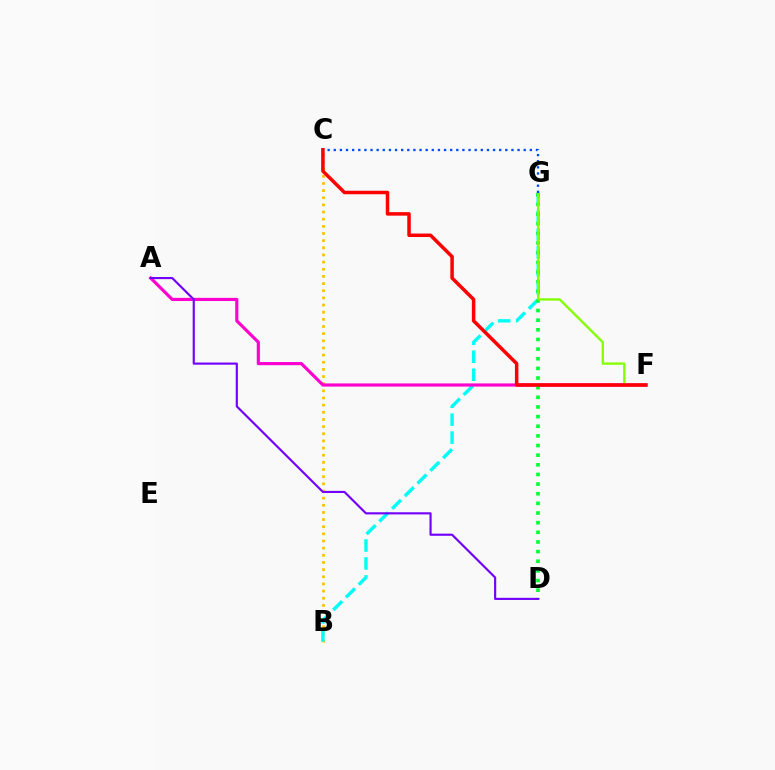{('B', 'C'): [{'color': '#ffbd00', 'line_style': 'dotted', 'thickness': 1.94}], ('B', 'G'): [{'color': '#00fff6', 'line_style': 'dashed', 'thickness': 2.44}], ('A', 'F'): [{'color': '#ff00cf', 'line_style': 'solid', 'thickness': 2.27}], ('D', 'G'): [{'color': '#00ff39', 'line_style': 'dotted', 'thickness': 2.62}], ('F', 'G'): [{'color': '#84ff00', 'line_style': 'solid', 'thickness': 1.68}], ('C', 'F'): [{'color': '#ff0000', 'line_style': 'solid', 'thickness': 2.52}], ('A', 'D'): [{'color': '#7200ff', 'line_style': 'solid', 'thickness': 1.55}], ('C', 'G'): [{'color': '#004bff', 'line_style': 'dotted', 'thickness': 1.66}]}